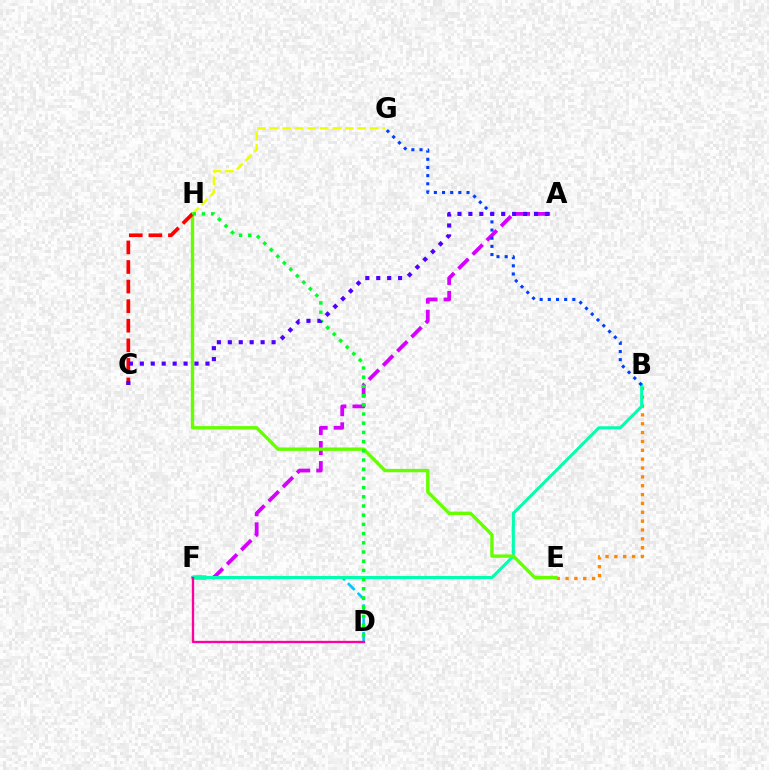{('A', 'F'): [{'color': '#d600ff', 'line_style': 'dashed', 'thickness': 2.73}], ('D', 'F'): [{'color': '#00c7ff', 'line_style': 'dashed', 'thickness': 1.88}, {'color': '#ff00a0', 'line_style': 'solid', 'thickness': 1.69}], ('B', 'E'): [{'color': '#ff8800', 'line_style': 'dotted', 'thickness': 2.41}], ('B', 'F'): [{'color': '#00ffaf', 'line_style': 'solid', 'thickness': 2.19}], ('E', 'H'): [{'color': '#66ff00', 'line_style': 'solid', 'thickness': 2.42}], ('C', 'H'): [{'color': '#ff0000', 'line_style': 'dashed', 'thickness': 2.66}], ('G', 'H'): [{'color': '#eeff00', 'line_style': 'dashed', 'thickness': 1.7}], ('D', 'H'): [{'color': '#00ff27', 'line_style': 'dotted', 'thickness': 2.5}], ('B', 'G'): [{'color': '#003fff', 'line_style': 'dotted', 'thickness': 2.22}], ('A', 'C'): [{'color': '#4f00ff', 'line_style': 'dotted', 'thickness': 2.97}]}